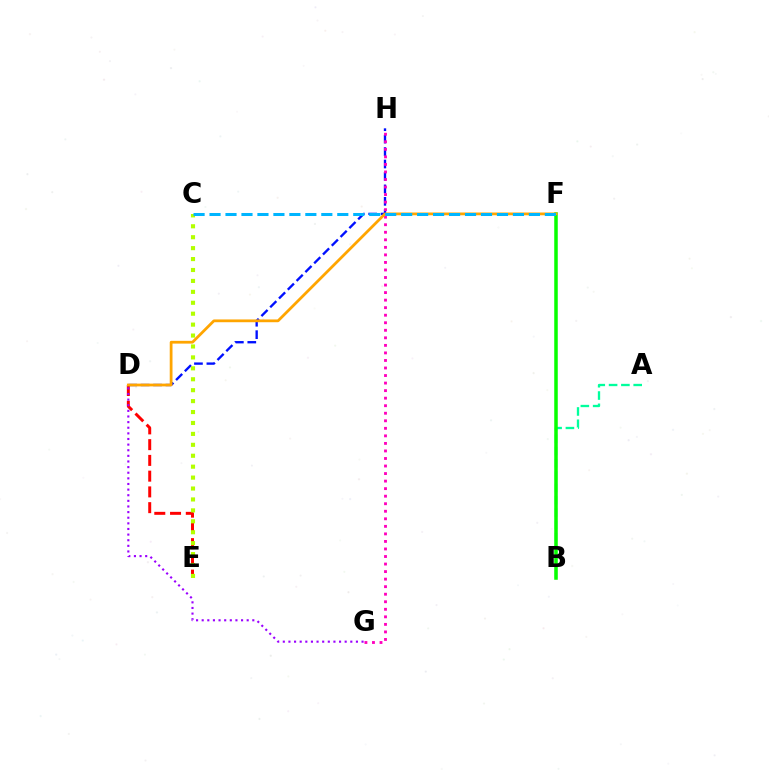{('D', 'E'): [{'color': '#ff0000', 'line_style': 'dashed', 'thickness': 2.14}], ('D', 'G'): [{'color': '#9b00ff', 'line_style': 'dotted', 'thickness': 1.53}], ('D', 'H'): [{'color': '#0010ff', 'line_style': 'dashed', 'thickness': 1.69}], ('G', 'H'): [{'color': '#ff00bd', 'line_style': 'dotted', 'thickness': 2.05}], ('A', 'B'): [{'color': '#00ff9d', 'line_style': 'dashed', 'thickness': 1.67}], ('C', 'E'): [{'color': '#b3ff00', 'line_style': 'dotted', 'thickness': 2.97}], ('B', 'F'): [{'color': '#08ff00', 'line_style': 'solid', 'thickness': 2.53}], ('D', 'F'): [{'color': '#ffa500', 'line_style': 'solid', 'thickness': 1.99}], ('C', 'F'): [{'color': '#00b5ff', 'line_style': 'dashed', 'thickness': 2.17}]}